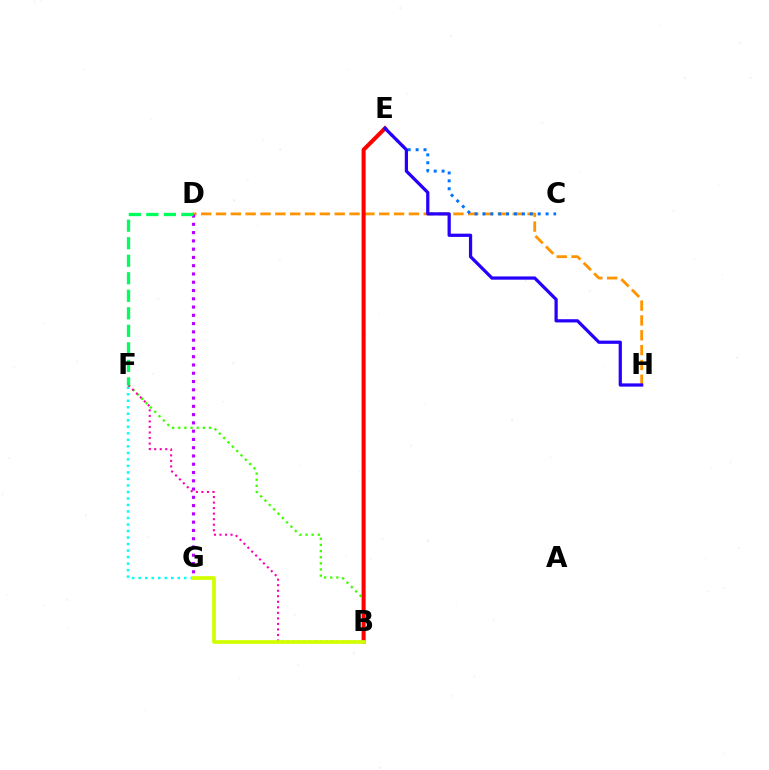{('D', 'H'): [{'color': '#ff9400', 'line_style': 'dashed', 'thickness': 2.02}], ('F', 'G'): [{'color': '#00fff6', 'line_style': 'dotted', 'thickness': 1.77}], ('D', 'G'): [{'color': '#b900ff', 'line_style': 'dotted', 'thickness': 2.25}], ('B', 'F'): [{'color': '#3dff00', 'line_style': 'dotted', 'thickness': 1.67}, {'color': '#ff00ac', 'line_style': 'dotted', 'thickness': 1.5}], ('B', 'E'): [{'color': '#ff0000', 'line_style': 'solid', 'thickness': 2.91}], ('C', 'E'): [{'color': '#0074ff', 'line_style': 'dotted', 'thickness': 2.15}], ('D', 'F'): [{'color': '#00ff5c', 'line_style': 'dashed', 'thickness': 2.38}], ('B', 'G'): [{'color': '#d1ff00', 'line_style': 'solid', 'thickness': 2.68}], ('E', 'H'): [{'color': '#2500ff', 'line_style': 'solid', 'thickness': 2.33}]}